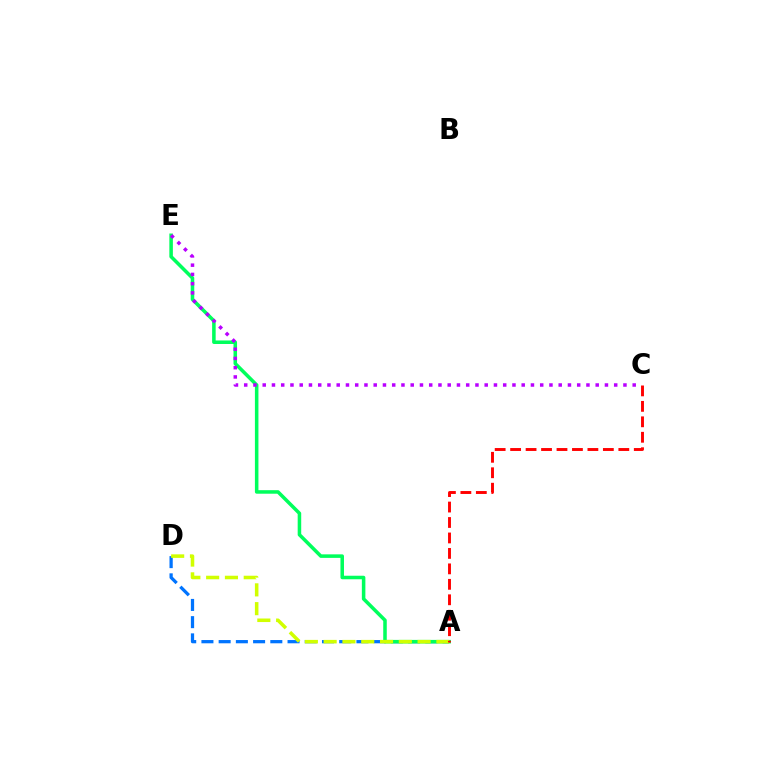{('A', 'D'): [{'color': '#0074ff', 'line_style': 'dashed', 'thickness': 2.34}, {'color': '#d1ff00', 'line_style': 'dashed', 'thickness': 2.55}], ('A', 'E'): [{'color': '#00ff5c', 'line_style': 'solid', 'thickness': 2.54}], ('C', 'E'): [{'color': '#b900ff', 'line_style': 'dotted', 'thickness': 2.51}], ('A', 'C'): [{'color': '#ff0000', 'line_style': 'dashed', 'thickness': 2.1}]}